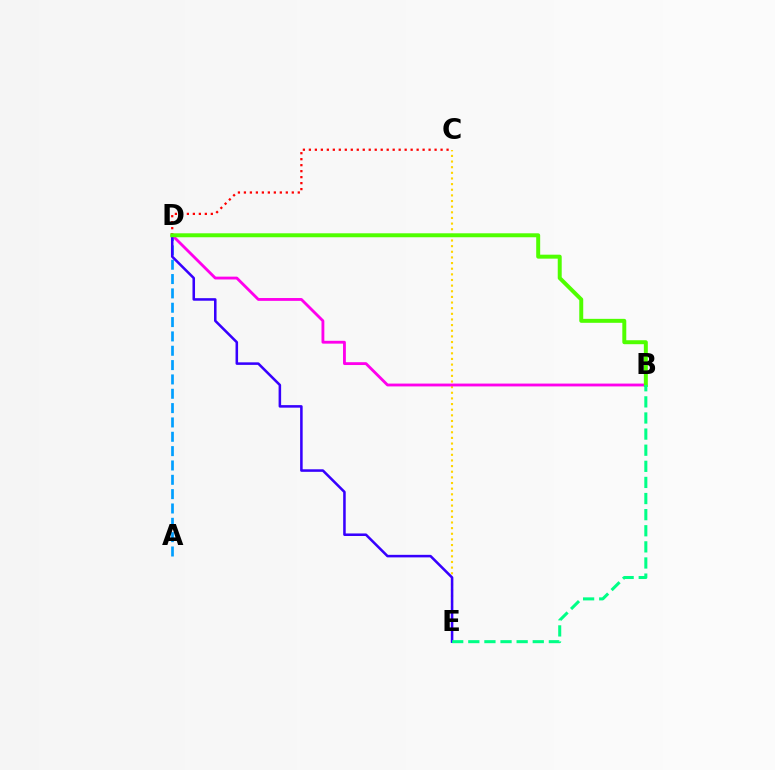{('A', 'D'): [{'color': '#009eff', 'line_style': 'dashed', 'thickness': 1.95}], ('C', 'D'): [{'color': '#ff0000', 'line_style': 'dotted', 'thickness': 1.63}], ('C', 'E'): [{'color': '#ffd500', 'line_style': 'dotted', 'thickness': 1.53}], ('B', 'D'): [{'color': '#ff00ed', 'line_style': 'solid', 'thickness': 2.04}, {'color': '#4fff00', 'line_style': 'solid', 'thickness': 2.85}], ('D', 'E'): [{'color': '#3700ff', 'line_style': 'solid', 'thickness': 1.83}], ('B', 'E'): [{'color': '#00ff86', 'line_style': 'dashed', 'thickness': 2.19}]}